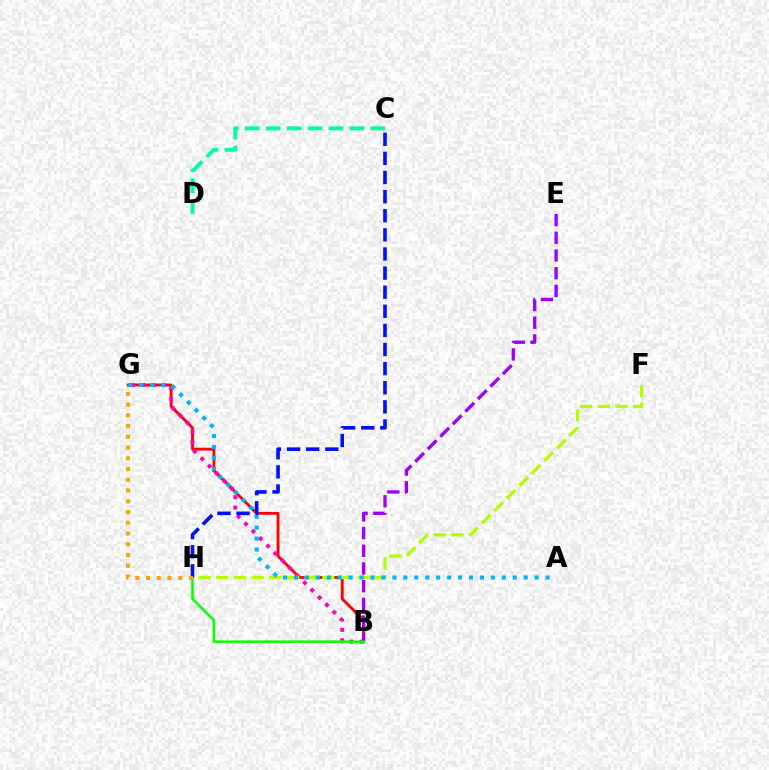{('B', 'G'): [{'color': '#ff0000', 'line_style': 'solid', 'thickness': 2.05}, {'color': '#ff00bd', 'line_style': 'dotted', 'thickness': 2.83}], ('B', 'E'): [{'color': '#9b00ff', 'line_style': 'dashed', 'thickness': 2.41}], ('C', 'D'): [{'color': '#00ff9d', 'line_style': 'dashed', 'thickness': 2.84}], ('B', 'H'): [{'color': '#08ff00', 'line_style': 'solid', 'thickness': 1.82}], ('F', 'H'): [{'color': '#b3ff00', 'line_style': 'dashed', 'thickness': 2.4}], ('A', 'G'): [{'color': '#00b5ff', 'line_style': 'dotted', 'thickness': 2.97}], ('C', 'H'): [{'color': '#0010ff', 'line_style': 'dashed', 'thickness': 2.6}], ('G', 'H'): [{'color': '#ffa500', 'line_style': 'dotted', 'thickness': 2.92}]}